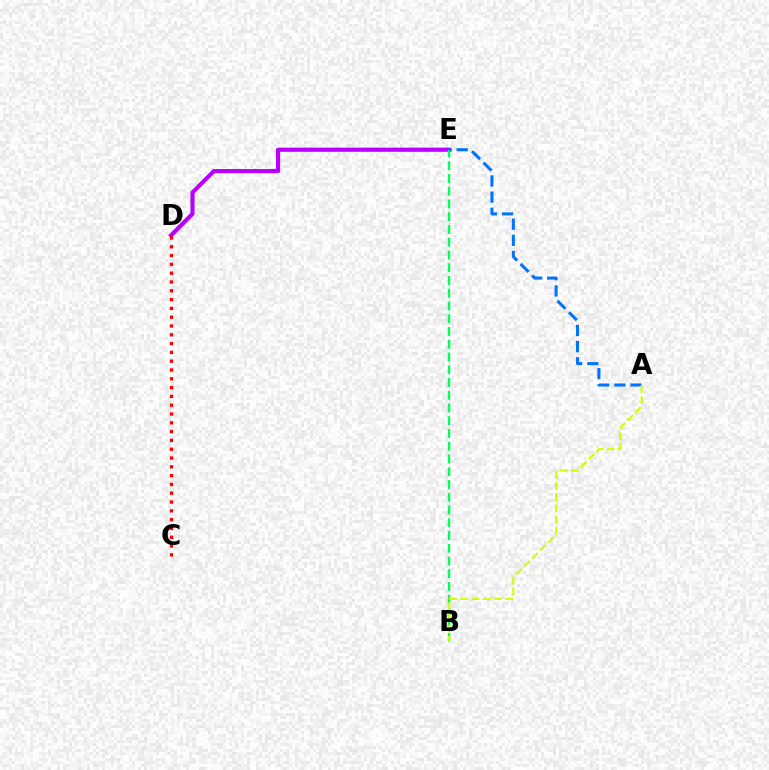{('D', 'E'): [{'color': '#b900ff', 'line_style': 'solid', 'thickness': 3.0}], ('B', 'E'): [{'color': '#00ff5c', 'line_style': 'dashed', 'thickness': 1.73}], ('C', 'D'): [{'color': '#ff0000', 'line_style': 'dotted', 'thickness': 2.39}], ('A', 'E'): [{'color': '#0074ff', 'line_style': 'dashed', 'thickness': 2.19}], ('A', 'B'): [{'color': '#d1ff00', 'line_style': 'dashed', 'thickness': 1.53}]}